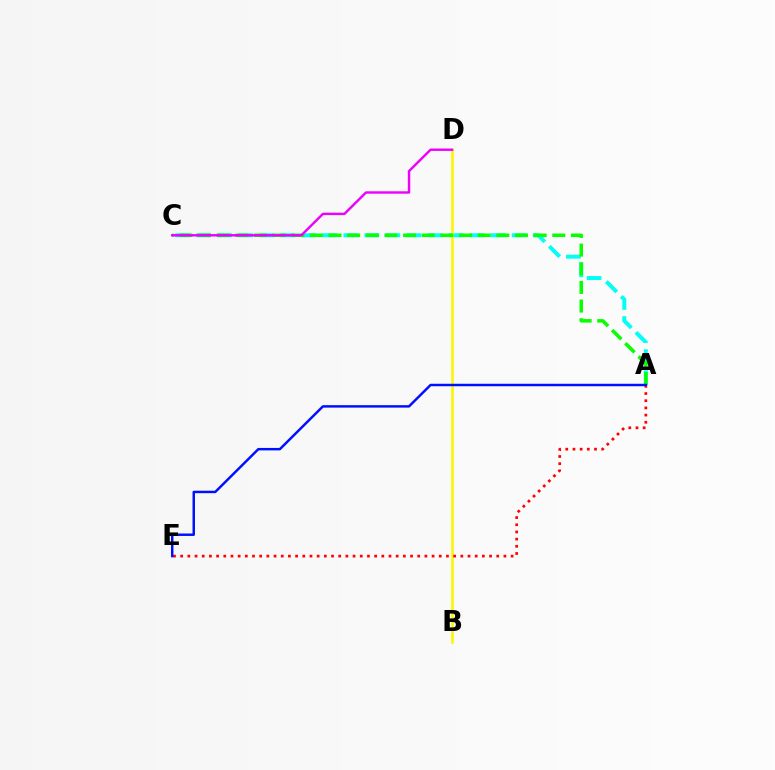{('A', 'C'): [{'color': '#00fff6', 'line_style': 'dashed', 'thickness': 2.86}, {'color': '#08ff00', 'line_style': 'dashed', 'thickness': 2.53}], ('B', 'D'): [{'color': '#fcf500', 'line_style': 'solid', 'thickness': 1.86}], ('A', 'E'): [{'color': '#ff0000', 'line_style': 'dotted', 'thickness': 1.95}, {'color': '#0010ff', 'line_style': 'solid', 'thickness': 1.77}], ('C', 'D'): [{'color': '#ee00ff', 'line_style': 'solid', 'thickness': 1.74}]}